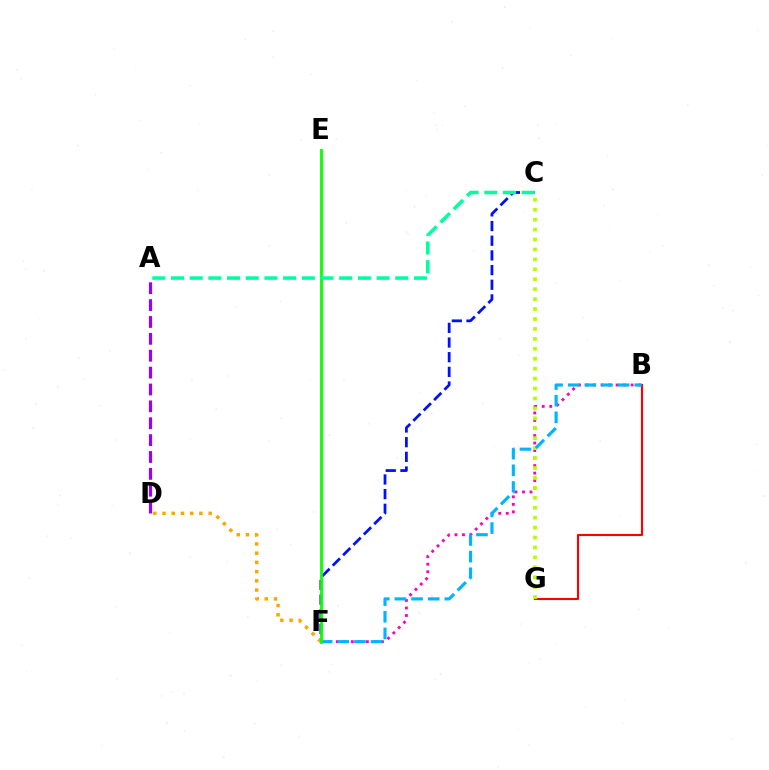{('B', 'G'): [{'color': '#ff0000', 'line_style': 'solid', 'thickness': 1.52}], ('A', 'D'): [{'color': '#9b00ff', 'line_style': 'dashed', 'thickness': 2.29}], ('B', 'F'): [{'color': '#ff00bd', 'line_style': 'dotted', 'thickness': 2.04}, {'color': '#00b5ff', 'line_style': 'dashed', 'thickness': 2.26}], ('C', 'F'): [{'color': '#0010ff', 'line_style': 'dashed', 'thickness': 1.99}], ('C', 'G'): [{'color': '#b3ff00', 'line_style': 'dotted', 'thickness': 2.7}], ('D', 'F'): [{'color': '#ffa500', 'line_style': 'dotted', 'thickness': 2.51}], ('E', 'F'): [{'color': '#08ff00', 'line_style': 'solid', 'thickness': 2.02}], ('A', 'C'): [{'color': '#00ff9d', 'line_style': 'dashed', 'thickness': 2.54}]}